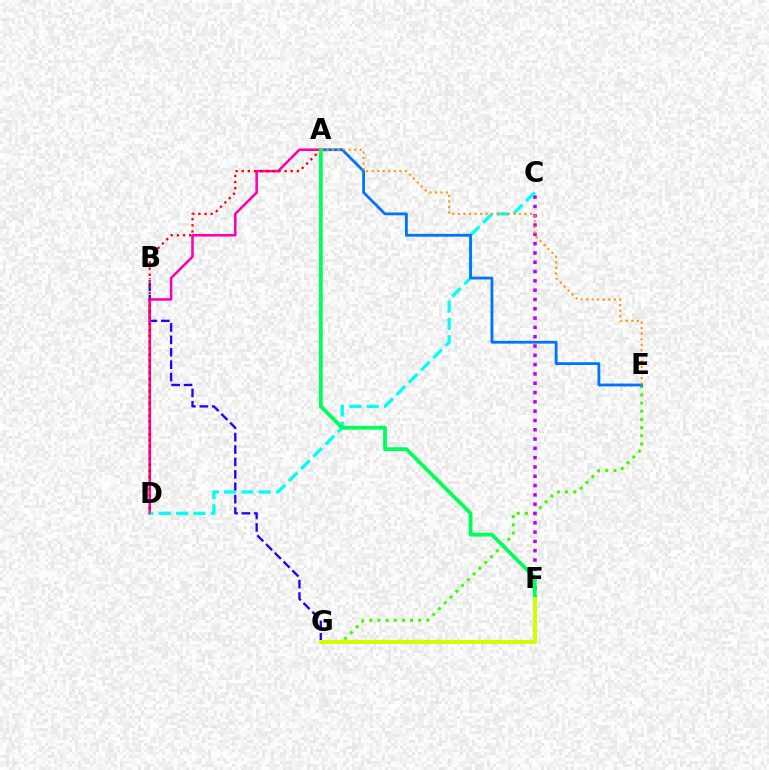{('B', 'G'): [{'color': '#2500ff', 'line_style': 'dashed', 'thickness': 1.69}], ('A', 'D'): [{'color': '#ff00ac', 'line_style': 'solid', 'thickness': 1.84}, {'color': '#ff0000', 'line_style': 'dotted', 'thickness': 1.67}], ('E', 'G'): [{'color': '#3dff00', 'line_style': 'dotted', 'thickness': 2.22}], ('C', 'D'): [{'color': '#00fff6', 'line_style': 'dashed', 'thickness': 2.35}], ('C', 'F'): [{'color': '#b900ff', 'line_style': 'dotted', 'thickness': 2.53}], ('A', 'E'): [{'color': '#0074ff', 'line_style': 'solid', 'thickness': 2.02}, {'color': '#ff9400', 'line_style': 'dotted', 'thickness': 1.51}], ('A', 'F'): [{'color': '#00ff5c', 'line_style': 'solid', 'thickness': 2.74}], ('F', 'G'): [{'color': '#d1ff00', 'line_style': 'solid', 'thickness': 2.87}]}